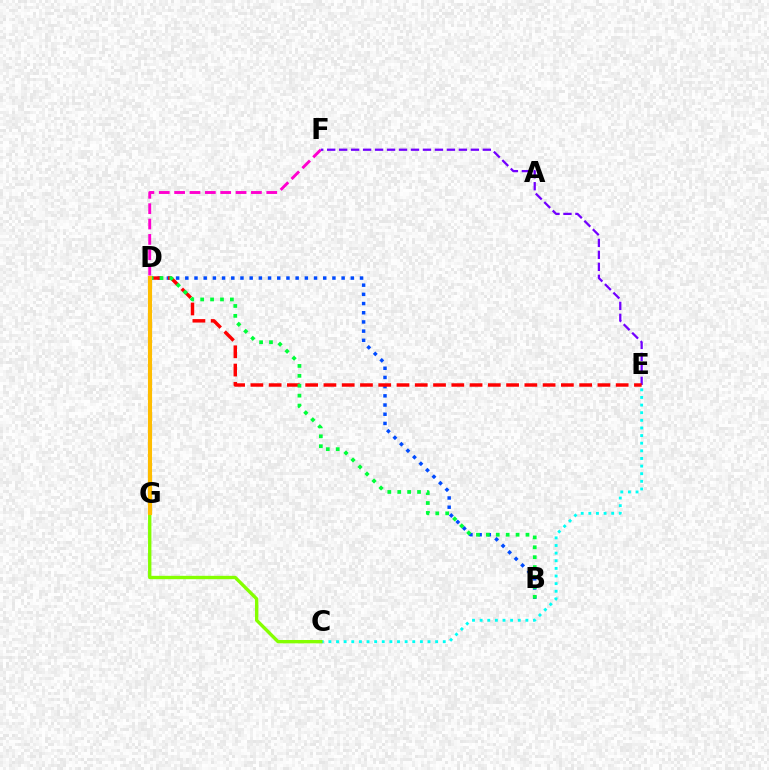{('C', 'E'): [{'color': '#00fff6', 'line_style': 'dotted', 'thickness': 2.07}], ('D', 'F'): [{'color': '#ff00cf', 'line_style': 'dashed', 'thickness': 2.09}], ('E', 'F'): [{'color': '#7200ff', 'line_style': 'dashed', 'thickness': 1.63}], ('B', 'D'): [{'color': '#004bff', 'line_style': 'dotted', 'thickness': 2.5}, {'color': '#00ff39', 'line_style': 'dotted', 'thickness': 2.69}], ('D', 'E'): [{'color': '#ff0000', 'line_style': 'dashed', 'thickness': 2.48}], ('C', 'G'): [{'color': '#84ff00', 'line_style': 'solid', 'thickness': 2.42}], ('D', 'G'): [{'color': '#ffbd00', 'line_style': 'solid', 'thickness': 2.97}]}